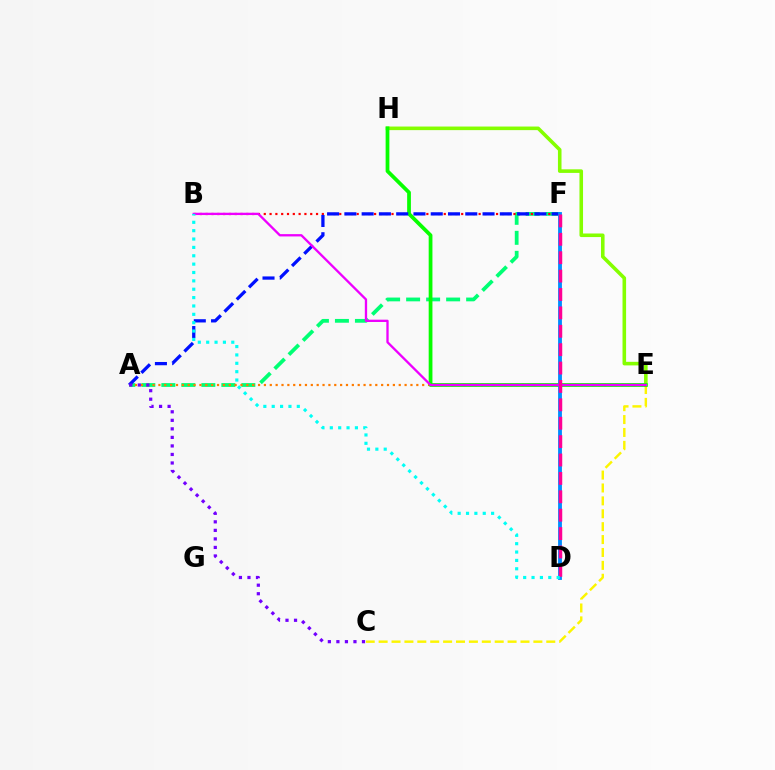{('A', 'F'): [{'color': '#00ff74', 'line_style': 'dashed', 'thickness': 2.72}, {'color': '#0010ff', 'line_style': 'dashed', 'thickness': 2.35}], ('C', 'E'): [{'color': '#fcf500', 'line_style': 'dashed', 'thickness': 1.75}], ('B', 'F'): [{'color': '#ff0000', 'line_style': 'dotted', 'thickness': 1.58}], ('A', 'E'): [{'color': '#ff7c00', 'line_style': 'dotted', 'thickness': 1.59}], ('E', 'H'): [{'color': '#84ff00', 'line_style': 'solid', 'thickness': 2.58}, {'color': '#08ff00', 'line_style': 'solid', 'thickness': 2.7}], ('A', 'C'): [{'color': '#7200ff', 'line_style': 'dotted', 'thickness': 2.32}], ('D', 'F'): [{'color': '#008cff', 'line_style': 'solid', 'thickness': 2.76}, {'color': '#ff0094', 'line_style': 'dashed', 'thickness': 2.5}], ('B', 'E'): [{'color': '#ee00ff', 'line_style': 'solid', 'thickness': 1.67}], ('B', 'D'): [{'color': '#00fff6', 'line_style': 'dotted', 'thickness': 2.27}]}